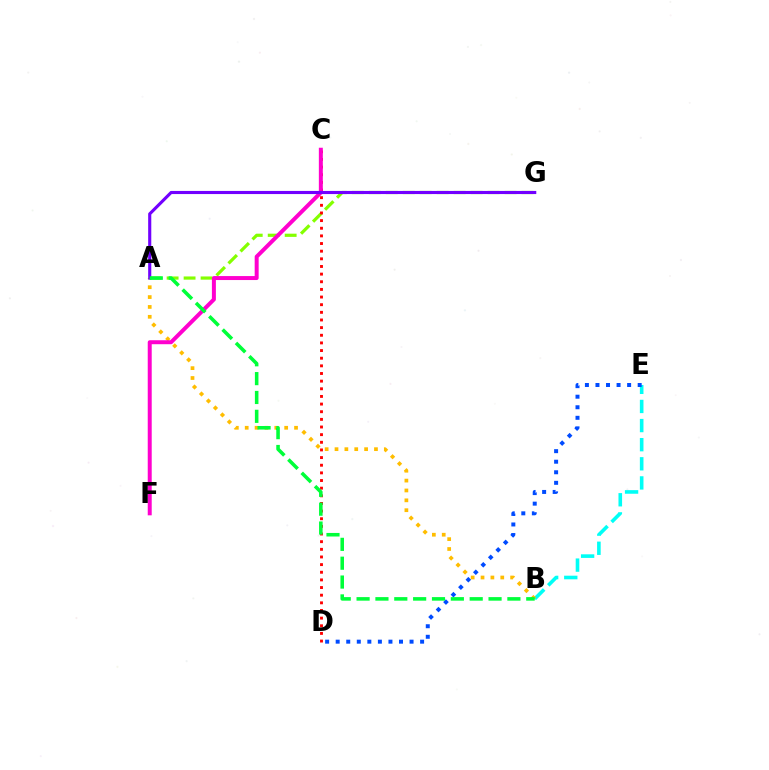{('A', 'G'): [{'color': '#84ff00', 'line_style': 'dashed', 'thickness': 2.31}, {'color': '#7200ff', 'line_style': 'solid', 'thickness': 2.24}], ('B', 'E'): [{'color': '#00fff6', 'line_style': 'dashed', 'thickness': 2.6}], ('D', 'E'): [{'color': '#004bff', 'line_style': 'dotted', 'thickness': 2.87}], ('A', 'B'): [{'color': '#ffbd00', 'line_style': 'dotted', 'thickness': 2.68}, {'color': '#00ff39', 'line_style': 'dashed', 'thickness': 2.56}], ('C', 'D'): [{'color': '#ff0000', 'line_style': 'dotted', 'thickness': 2.08}], ('C', 'F'): [{'color': '#ff00cf', 'line_style': 'solid', 'thickness': 2.86}]}